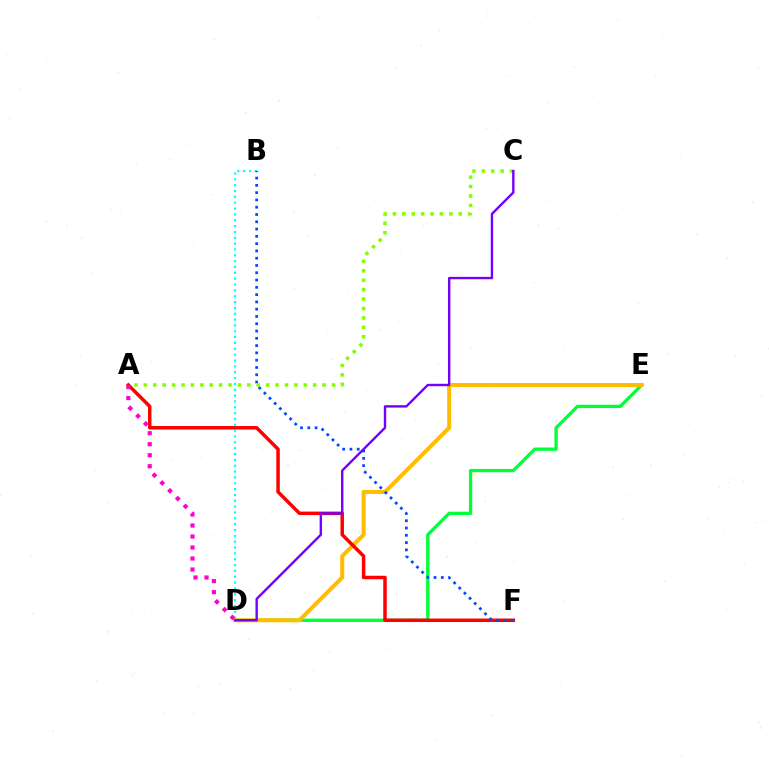{('B', 'D'): [{'color': '#00fff6', 'line_style': 'dotted', 'thickness': 1.59}], ('D', 'E'): [{'color': '#00ff39', 'line_style': 'solid', 'thickness': 2.38}, {'color': '#ffbd00', 'line_style': 'solid', 'thickness': 2.91}], ('A', 'F'): [{'color': '#ff0000', 'line_style': 'solid', 'thickness': 2.51}], ('B', 'F'): [{'color': '#004bff', 'line_style': 'dotted', 'thickness': 1.98}], ('A', 'C'): [{'color': '#84ff00', 'line_style': 'dotted', 'thickness': 2.56}], ('C', 'D'): [{'color': '#7200ff', 'line_style': 'solid', 'thickness': 1.72}], ('A', 'D'): [{'color': '#ff00cf', 'line_style': 'dotted', 'thickness': 2.99}]}